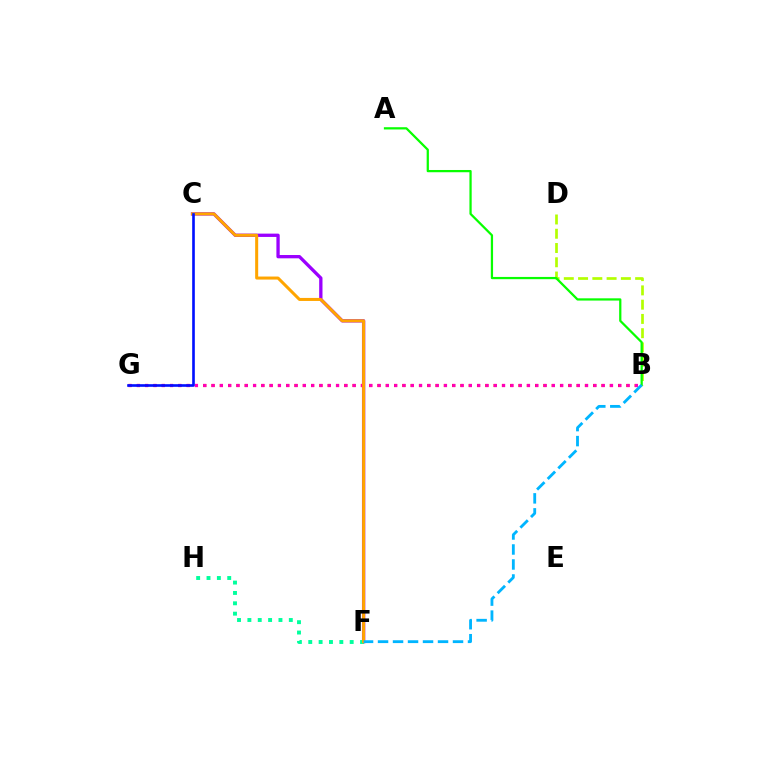{('C', 'F'): [{'color': '#9b00ff', 'line_style': 'solid', 'thickness': 2.38}, {'color': '#ffa500', 'line_style': 'solid', 'thickness': 2.18}], ('B', 'G'): [{'color': '#ff0000', 'line_style': 'dotted', 'thickness': 2.25}, {'color': '#ff00bd', 'line_style': 'dotted', 'thickness': 2.26}], ('F', 'H'): [{'color': '#00ff9d', 'line_style': 'dotted', 'thickness': 2.81}], ('B', 'D'): [{'color': '#b3ff00', 'line_style': 'dashed', 'thickness': 1.94}], ('C', 'G'): [{'color': '#0010ff', 'line_style': 'solid', 'thickness': 1.9}], ('A', 'B'): [{'color': '#08ff00', 'line_style': 'solid', 'thickness': 1.62}], ('B', 'F'): [{'color': '#00b5ff', 'line_style': 'dashed', 'thickness': 2.04}]}